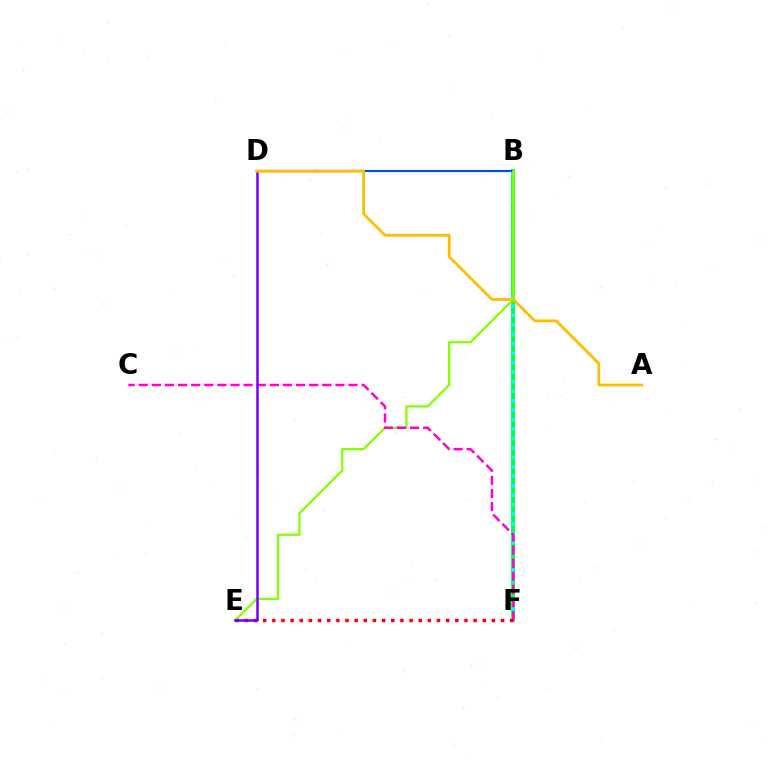{('B', 'F'): [{'color': '#00ff39', 'line_style': 'solid', 'thickness': 2.75}, {'color': '#00fff6', 'line_style': 'dotted', 'thickness': 2.57}], ('B', 'D'): [{'color': '#004bff', 'line_style': 'solid', 'thickness': 1.54}], ('B', 'E'): [{'color': '#84ff00', 'line_style': 'solid', 'thickness': 1.63}], ('C', 'F'): [{'color': '#ff00cf', 'line_style': 'dashed', 'thickness': 1.78}], ('E', 'F'): [{'color': '#ff0000', 'line_style': 'dotted', 'thickness': 2.49}], ('D', 'E'): [{'color': '#7200ff', 'line_style': 'solid', 'thickness': 1.81}], ('A', 'D'): [{'color': '#ffbd00', 'line_style': 'solid', 'thickness': 1.99}]}